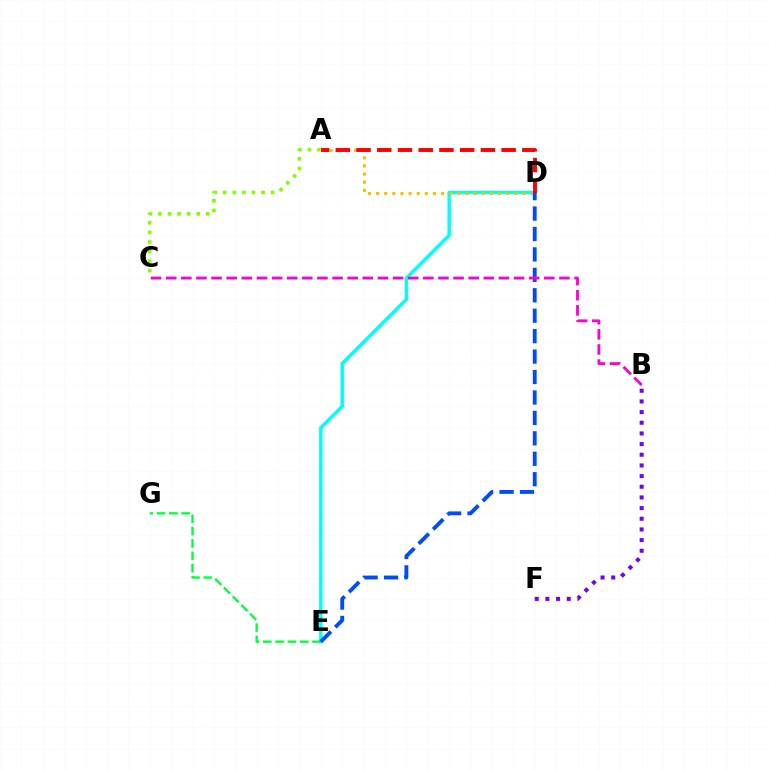{('D', 'E'): [{'color': '#00fff6', 'line_style': 'solid', 'thickness': 2.47}, {'color': '#004bff', 'line_style': 'dashed', 'thickness': 2.78}], ('B', 'F'): [{'color': '#7200ff', 'line_style': 'dotted', 'thickness': 2.9}], ('A', 'D'): [{'color': '#ffbd00', 'line_style': 'dotted', 'thickness': 2.21}, {'color': '#ff0000', 'line_style': 'dashed', 'thickness': 2.82}], ('E', 'G'): [{'color': '#00ff39', 'line_style': 'dashed', 'thickness': 1.67}], ('A', 'C'): [{'color': '#84ff00', 'line_style': 'dotted', 'thickness': 2.6}], ('B', 'C'): [{'color': '#ff00cf', 'line_style': 'dashed', 'thickness': 2.05}]}